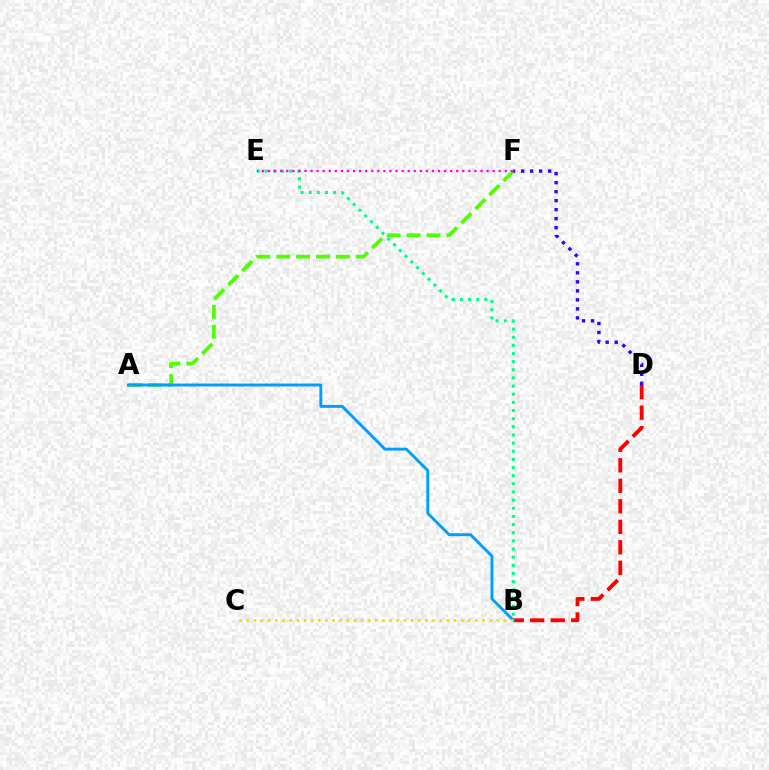{('B', 'D'): [{'color': '#ff0000', 'line_style': 'dashed', 'thickness': 2.78}], ('B', 'E'): [{'color': '#00ff86', 'line_style': 'dotted', 'thickness': 2.21}], ('A', 'F'): [{'color': '#4fff00', 'line_style': 'dashed', 'thickness': 2.7}], ('A', 'B'): [{'color': '#009eff', 'line_style': 'solid', 'thickness': 2.09}], ('D', 'F'): [{'color': '#3700ff', 'line_style': 'dotted', 'thickness': 2.45}], ('B', 'C'): [{'color': '#ffd500', 'line_style': 'dotted', 'thickness': 1.94}], ('E', 'F'): [{'color': '#ff00ed', 'line_style': 'dotted', 'thickness': 1.65}]}